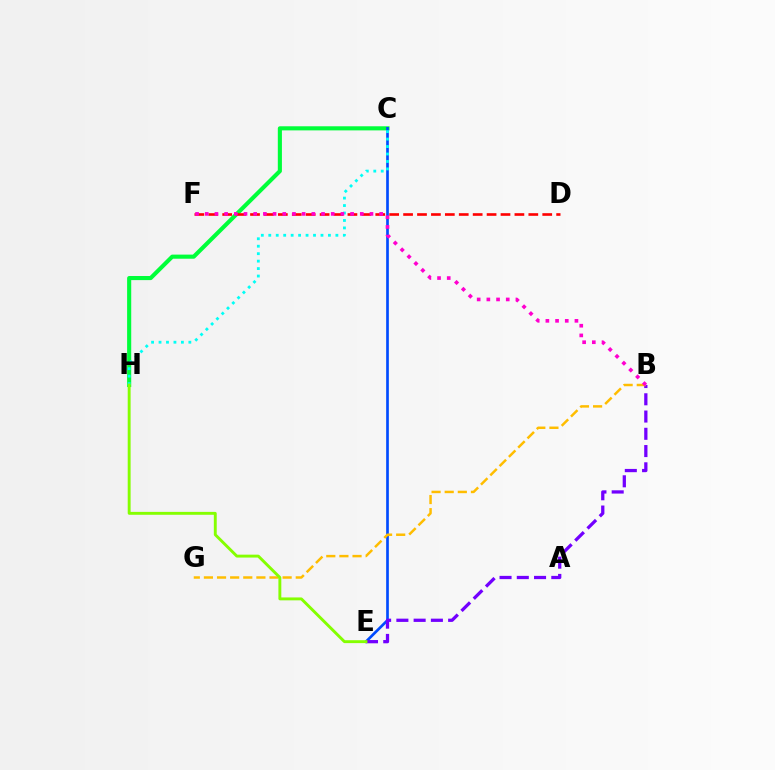{('C', 'H'): [{'color': '#00ff39', 'line_style': 'solid', 'thickness': 2.96}, {'color': '#00fff6', 'line_style': 'dotted', 'thickness': 2.03}], ('C', 'E'): [{'color': '#004bff', 'line_style': 'solid', 'thickness': 1.93}], ('B', 'E'): [{'color': '#7200ff', 'line_style': 'dashed', 'thickness': 2.34}], ('B', 'G'): [{'color': '#ffbd00', 'line_style': 'dashed', 'thickness': 1.78}], ('D', 'F'): [{'color': '#ff0000', 'line_style': 'dashed', 'thickness': 1.89}], ('B', 'F'): [{'color': '#ff00cf', 'line_style': 'dotted', 'thickness': 2.63}], ('E', 'H'): [{'color': '#84ff00', 'line_style': 'solid', 'thickness': 2.09}]}